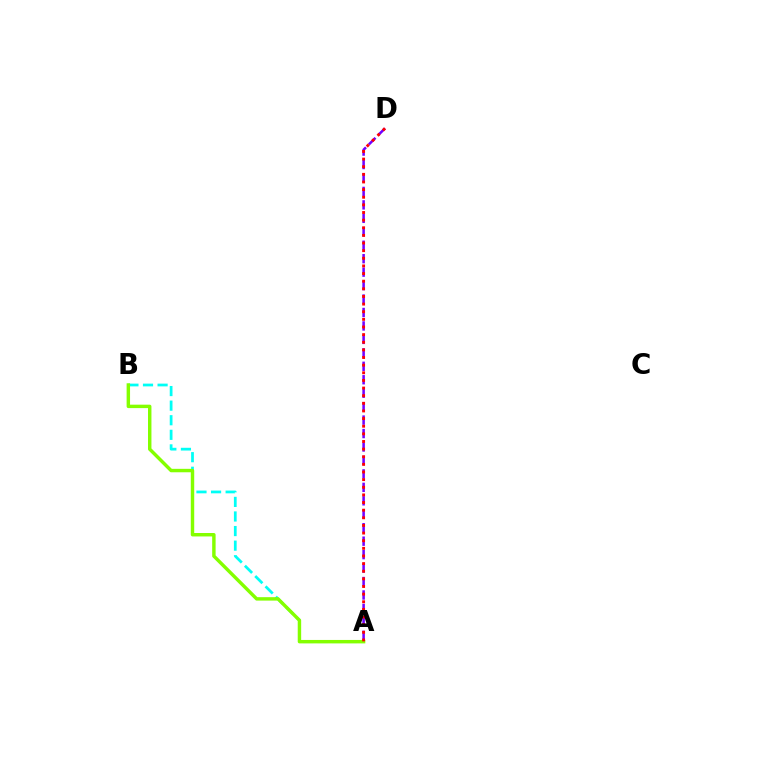{('A', 'D'): [{'color': '#7200ff', 'line_style': 'dashed', 'thickness': 1.83}, {'color': '#ff0000', 'line_style': 'dotted', 'thickness': 2.07}], ('A', 'B'): [{'color': '#00fff6', 'line_style': 'dashed', 'thickness': 1.98}, {'color': '#84ff00', 'line_style': 'solid', 'thickness': 2.47}]}